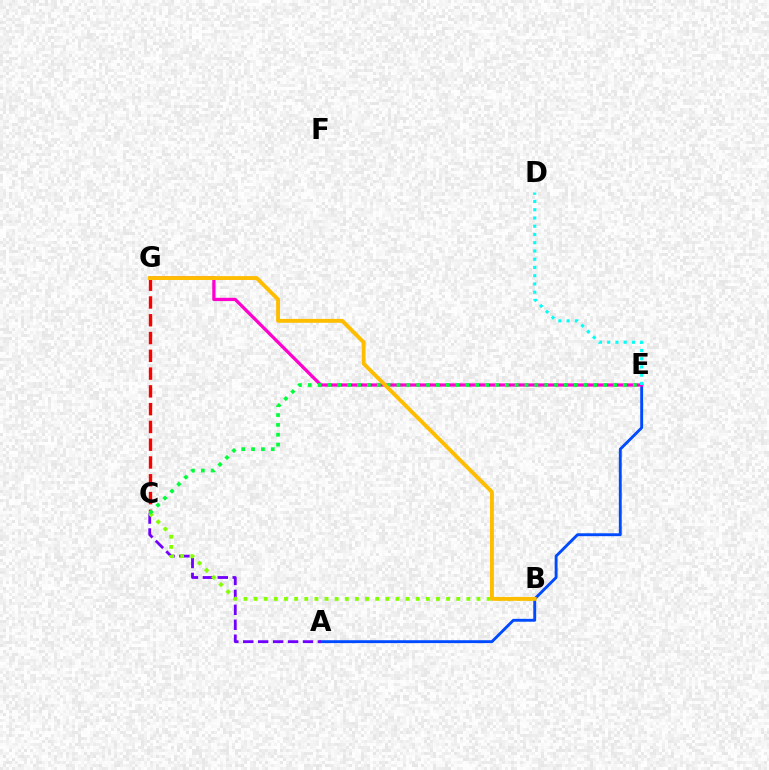{('A', 'E'): [{'color': '#004bff', 'line_style': 'solid', 'thickness': 2.08}], ('A', 'C'): [{'color': '#7200ff', 'line_style': 'dashed', 'thickness': 2.03}], ('C', 'G'): [{'color': '#ff0000', 'line_style': 'dashed', 'thickness': 2.42}], ('E', 'G'): [{'color': '#ff00cf', 'line_style': 'solid', 'thickness': 2.36}], ('B', 'C'): [{'color': '#84ff00', 'line_style': 'dotted', 'thickness': 2.75}], ('C', 'E'): [{'color': '#00ff39', 'line_style': 'dotted', 'thickness': 2.68}], ('D', 'E'): [{'color': '#00fff6', 'line_style': 'dotted', 'thickness': 2.24}], ('B', 'G'): [{'color': '#ffbd00', 'line_style': 'solid', 'thickness': 2.8}]}